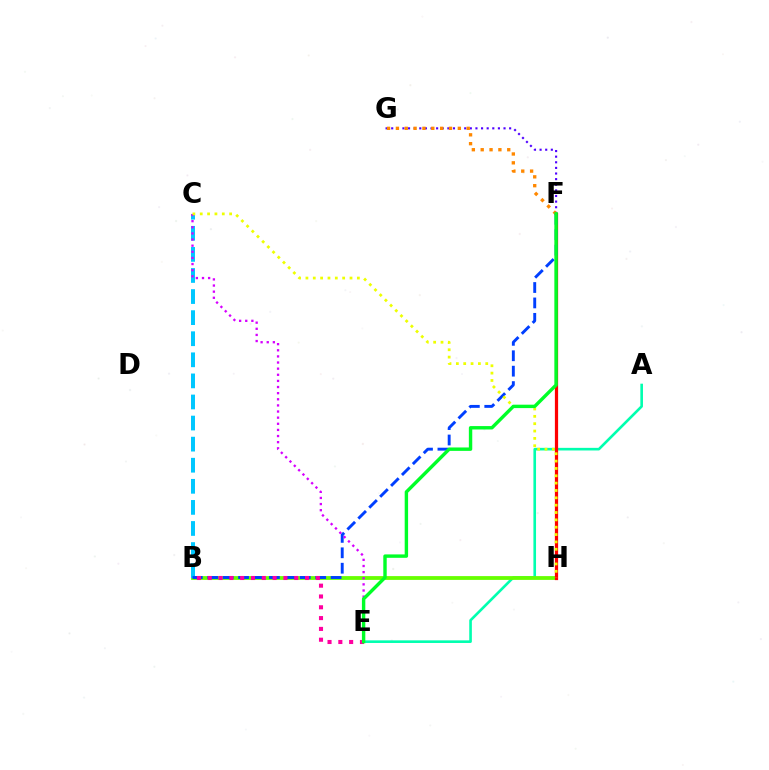{('A', 'E'): [{'color': '#00ffaf', 'line_style': 'solid', 'thickness': 1.89}], ('F', 'G'): [{'color': '#4f00ff', 'line_style': 'dotted', 'thickness': 1.53}, {'color': '#ff8800', 'line_style': 'dotted', 'thickness': 2.4}], ('B', 'H'): [{'color': '#66ff00', 'line_style': 'solid', 'thickness': 2.73}], ('B', 'C'): [{'color': '#00c7ff', 'line_style': 'dashed', 'thickness': 2.86}], ('F', 'H'): [{'color': '#ff0000', 'line_style': 'solid', 'thickness': 2.33}], ('B', 'F'): [{'color': '#003fff', 'line_style': 'dashed', 'thickness': 2.09}], ('C', 'E'): [{'color': '#d600ff', 'line_style': 'dotted', 'thickness': 1.66}], ('C', 'H'): [{'color': '#eeff00', 'line_style': 'dotted', 'thickness': 2.0}], ('B', 'E'): [{'color': '#ff00a0', 'line_style': 'dotted', 'thickness': 2.94}], ('E', 'F'): [{'color': '#00ff27', 'line_style': 'solid', 'thickness': 2.45}]}